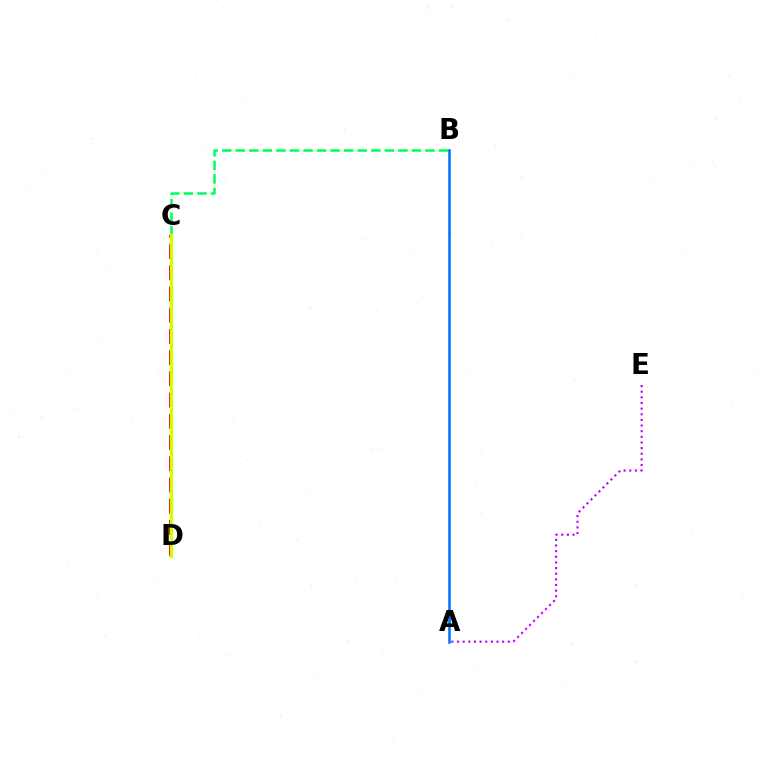{('B', 'C'): [{'color': '#00ff5c', 'line_style': 'dashed', 'thickness': 1.84}], ('A', 'B'): [{'color': '#0074ff', 'line_style': 'solid', 'thickness': 1.85}], ('A', 'E'): [{'color': '#b900ff', 'line_style': 'dotted', 'thickness': 1.53}], ('C', 'D'): [{'color': '#ff0000', 'line_style': 'dashed', 'thickness': 2.88}, {'color': '#d1ff00', 'line_style': 'solid', 'thickness': 2.38}]}